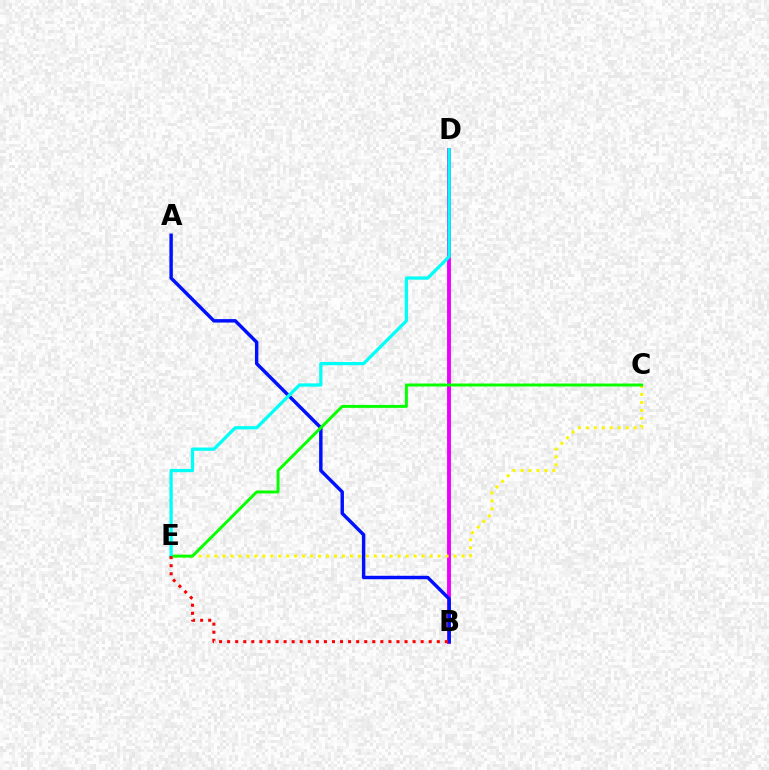{('B', 'D'): [{'color': '#ee00ff', 'line_style': 'solid', 'thickness': 2.8}], ('A', 'B'): [{'color': '#0010ff', 'line_style': 'solid', 'thickness': 2.48}], ('C', 'E'): [{'color': '#fcf500', 'line_style': 'dotted', 'thickness': 2.16}, {'color': '#08ff00', 'line_style': 'solid', 'thickness': 2.13}], ('D', 'E'): [{'color': '#00fff6', 'line_style': 'solid', 'thickness': 2.34}], ('B', 'E'): [{'color': '#ff0000', 'line_style': 'dotted', 'thickness': 2.19}]}